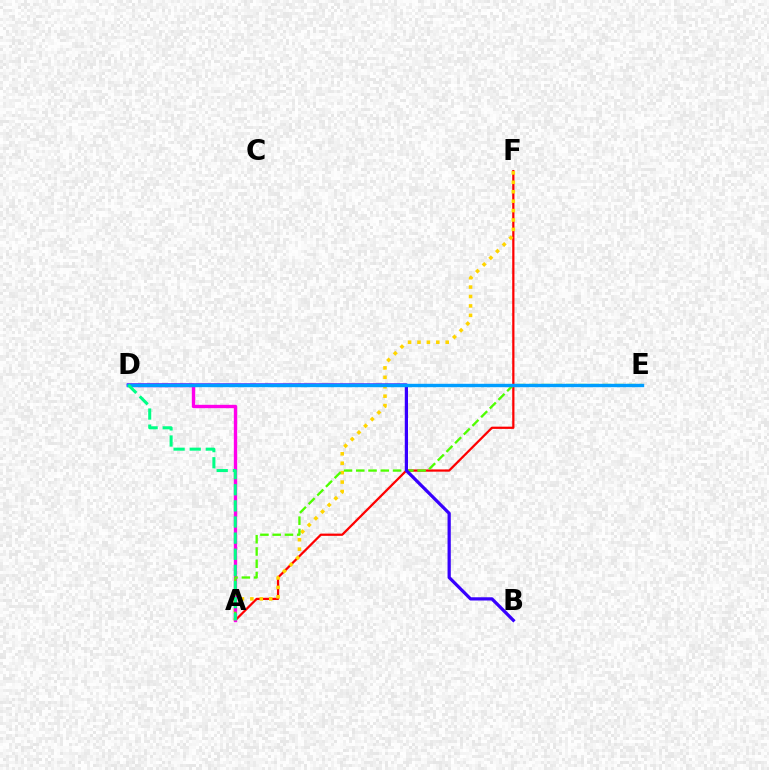{('A', 'F'): [{'color': '#ff0000', 'line_style': 'solid', 'thickness': 1.61}, {'color': '#ffd500', 'line_style': 'dotted', 'thickness': 2.56}], ('A', 'D'): [{'color': '#ff00ed', 'line_style': 'solid', 'thickness': 2.43}, {'color': '#00ff86', 'line_style': 'dashed', 'thickness': 2.19}], ('A', 'E'): [{'color': '#4fff00', 'line_style': 'dashed', 'thickness': 1.67}], ('B', 'D'): [{'color': '#3700ff', 'line_style': 'solid', 'thickness': 2.32}], ('D', 'E'): [{'color': '#009eff', 'line_style': 'solid', 'thickness': 2.45}]}